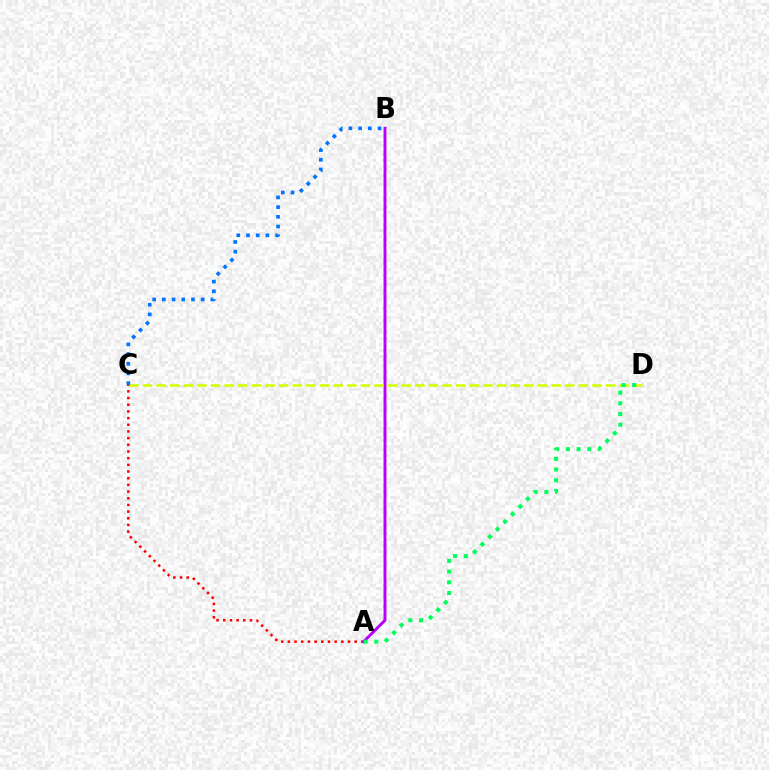{('A', 'C'): [{'color': '#ff0000', 'line_style': 'dotted', 'thickness': 1.81}], ('A', 'B'): [{'color': '#b900ff', 'line_style': 'solid', 'thickness': 2.12}], ('C', 'D'): [{'color': '#d1ff00', 'line_style': 'dashed', 'thickness': 1.85}], ('B', 'C'): [{'color': '#0074ff', 'line_style': 'dotted', 'thickness': 2.64}], ('A', 'D'): [{'color': '#00ff5c', 'line_style': 'dotted', 'thickness': 2.91}]}